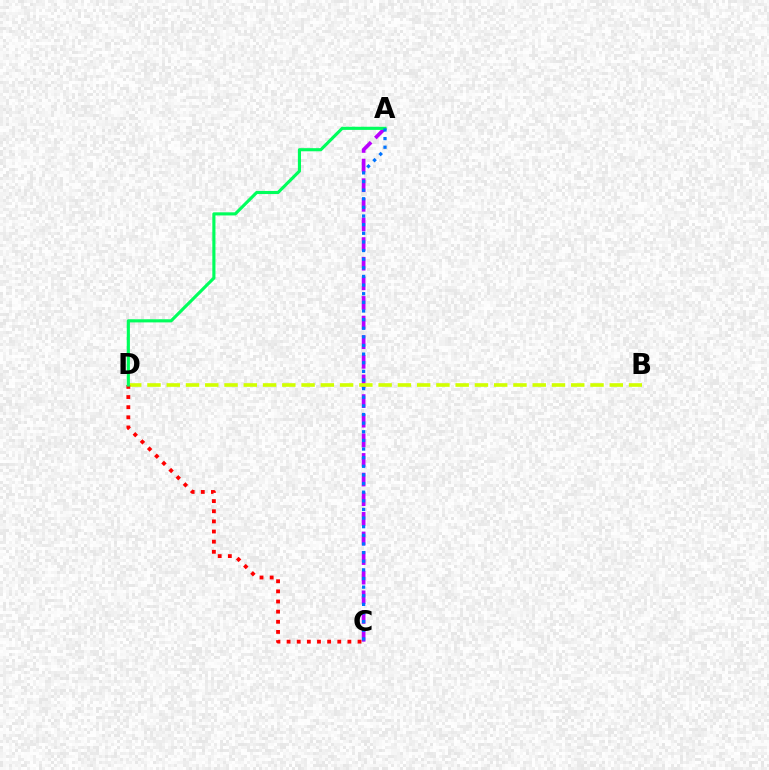{('A', 'C'): [{'color': '#b900ff', 'line_style': 'dashed', 'thickness': 2.67}, {'color': '#0074ff', 'line_style': 'dotted', 'thickness': 2.34}], ('B', 'D'): [{'color': '#d1ff00', 'line_style': 'dashed', 'thickness': 2.62}], ('C', 'D'): [{'color': '#ff0000', 'line_style': 'dotted', 'thickness': 2.75}], ('A', 'D'): [{'color': '#00ff5c', 'line_style': 'solid', 'thickness': 2.25}]}